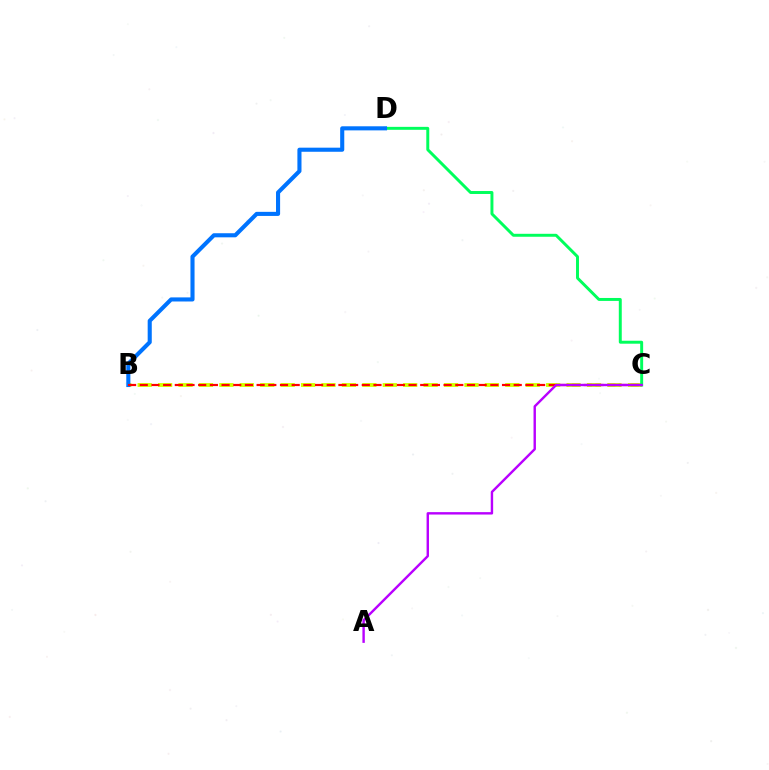{('B', 'C'): [{'color': '#d1ff00', 'line_style': 'dashed', 'thickness': 2.77}, {'color': '#ff0000', 'line_style': 'dashed', 'thickness': 1.59}], ('C', 'D'): [{'color': '#00ff5c', 'line_style': 'solid', 'thickness': 2.12}], ('B', 'D'): [{'color': '#0074ff', 'line_style': 'solid', 'thickness': 2.94}], ('A', 'C'): [{'color': '#b900ff', 'line_style': 'solid', 'thickness': 1.73}]}